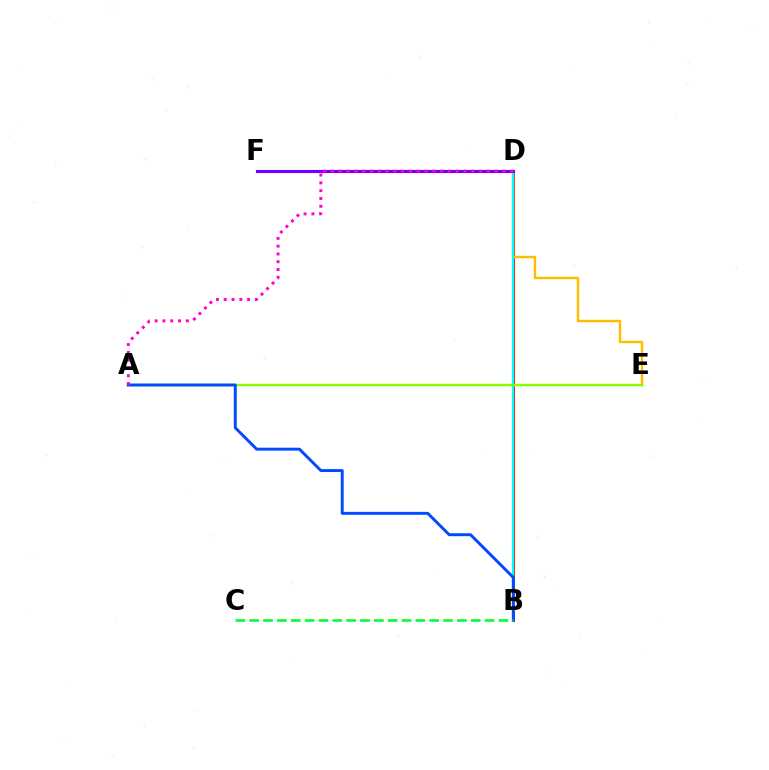{('B', 'D'): [{'color': '#ff0000', 'line_style': 'solid', 'thickness': 2.0}, {'color': '#00fff6', 'line_style': 'solid', 'thickness': 1.59}], ('D', 'E'): [{'color': '#ffbd00', 'line_style': 'solid', 'thickness': 1.75}], ('D', 'F'): [{'color': '#7200ff', 'line_style': 'solid', 'thickness': 2.23}], ('A', 'E'): [{'color': '#84ff00', 'line_style': 'solid', 'thickness': 1.72}], ('A', 'B'): [{'color': '#004bff', 'line_style': 'solid', 'thickness': 2.11}], ('A', 'D'): [{'color': '#ff00cf', 'line_style': 'dotted', 'thickness': 2.12}], ('B', 'C'): [{'color': '#00ff39', 'line_style': 'dashed', 'thickness': 1.88}]}